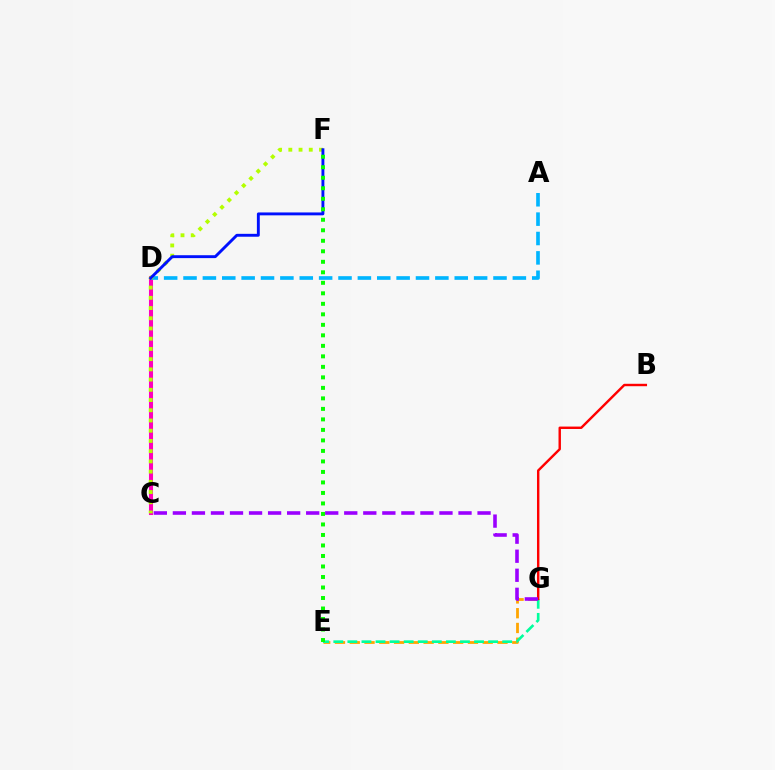{('C', 'D'): [{'color': '#ff00bd', 'line_style': 'solid', 'thickness': 2.92}], ('A', 'D'): [{'color': '#00b5ff', 'line_style': 'dashed', 'thickness': 2.63}], ('C', 'F'): [{'color': '#b3ff00', 'line_style': 'dotted', 'thickness': 2.78}], ('E', 'G'): [{'color': '#ffa500', 'line_style': 'dashed', 'thickness': 2.01}, {'color': '#00ff9d', 'line_style': 'dashed', 'thickness': 1.91}], ('B', 'G'): [{'color': '#ff0000', 'line_style': 'solid', 'thickness': 1.74}], ('C', 'G'): [{'color': '#9b00ff', 'line_style': 'dashed', 'thickness': 2.59}], ('D', 'F'): [{'color': '#0010ff', 'line_style': 'solid', 'thickness': 2.08}], ('E', 'F'): [{'color': '#08ff00', 'line_style': 'dotted', 'thickness': 2.85}]}